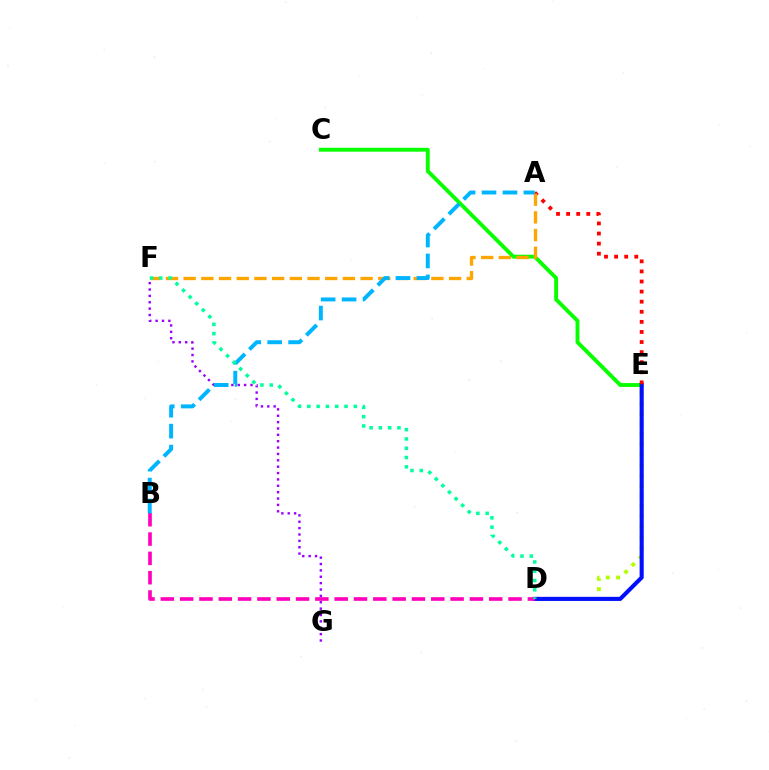{('C', 'E'): [{'color': '#08ff00', 'line_style': 'solid', 'thickness': 2.79}], ('D', 'E'): [{'color': '#b3ff00', 'line_style': 'dotted', 'thickness': 2.79}, {'color': '#0010ff', 'line_style': 'solid', 'thickness': 2.95}], ('A', 'E'): [{'color': '#ff0000', 'line_style': 'dotted', 'thickness': 2.74}], ('A', 'F'): [{'color': '#ffa500', 'line_style': 'dashed', 'thickness': 2.4}], ('B', 'D'): [{'color': '#ff00bd', 'line_style': 'dashed', 'thickness': 2.62}], ('F', 'G'): [{'color': '#9b00ff', 'line_style': 'dotted', 'thickness': 1.73}], ('A', 'B'): [{'color': '#00b5ff', 'line_style': 'dashed', 'thickness': 2.84}], ('D', 'F'): [{'color': '#00ff9d', 'line_style': 'dotted', 'thickness': 2.53}]}